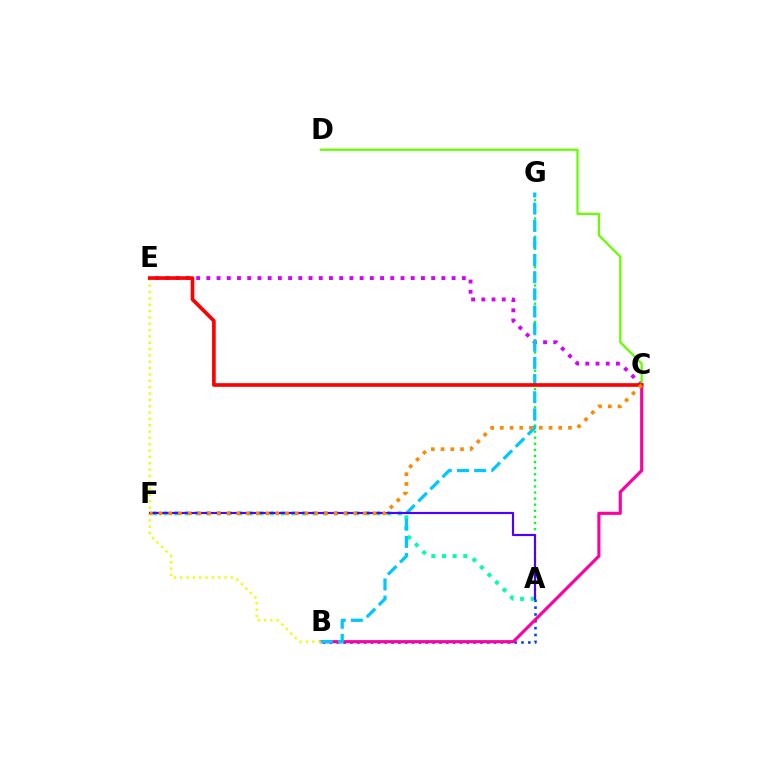{('C', 'E'): [{'color': '#d600ff', 'line_style': 'dotted', 'thickness': 2.78}, {'color': '#ff0000', 'line_style': 'solid', 'thickness': 2.63}], ('A', 'B'): [{'color': '#003fff', 'line_style': 'dotted', 'thickness': 1.86}], ('B', 'C'): [{'color': '#ff00a0', 'line_style': 'solid', 'thickness': 2.24}], ('A', 'F'): [{'color': '#00ffaf', 'line_style': 'dotted', 'thickness': 2.89}, {'color': '#4f00ff', 'line_style': 'solid', 'thickness': 1.55}], ('A', 'G'): [{'color': '#00ff27', 'line_style': 'dotted', 'thickness': 1.65}], ('B', 'G'): [{'color': '#00c7ff', 'line_style': 'dashed', 'thickness': 2.33}], ('B', 'E'): [{'color': '#eeff00', 'line_style': 'dotted', 'thickness': 1.72}], ('C', 'D'): [{'color': '#66ff00', 'line_style': 'solid', 'thickness': 1.63}], ('C', 'F'): [{'color': '#ff8800', 'line_style': 'dotted', 'thickness': 2.64}]}